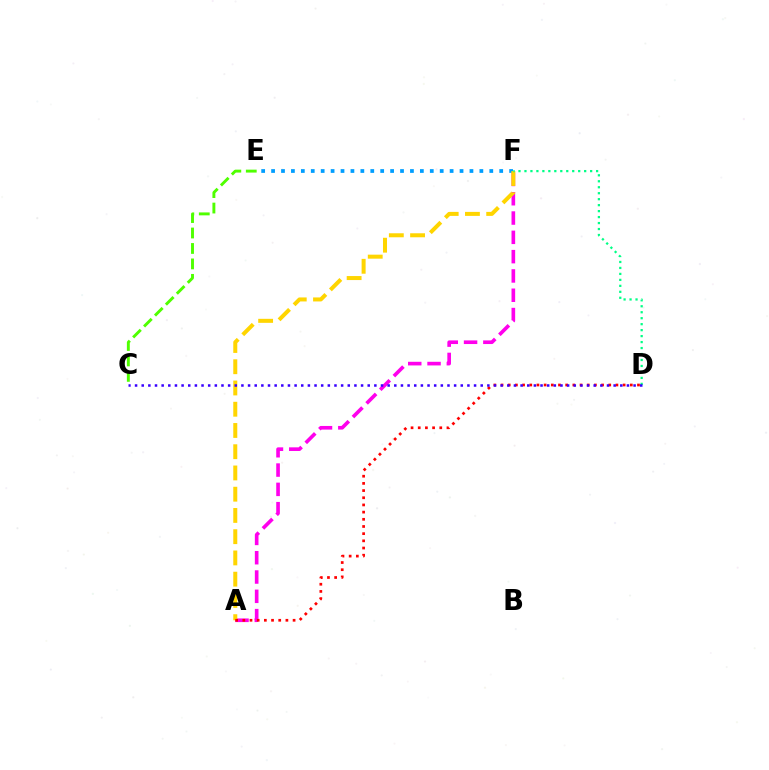{('E', 'F'): [{'color': '#009eff', 'line_style': 'dotted', 'thickness': 2.69}], ('A', 'F'): [{'color': '#ff00ed', 'line_style': 'dashed', 'thickness': 2.62}, {'color': '#ffd500', 'line_style': 'dashed', 'thickness': 2.89}], ('D', 'F'): [{'color': '#00ff86', 'line_style': 'dotted', 'thickness': 1.62}], ('C', 'E'): [{'color': '#4fff00', 'line_style': 'dashed', 'thickness': 2.1}], ('A', 'D'): [{'color': '#ff0000', 'line_style': 'dotted', 'thickness': 1.95}], ('C', 'D'): [{'color': '#3700ff', 'line_style': 'dotted', 'thickness': 1.81}]}